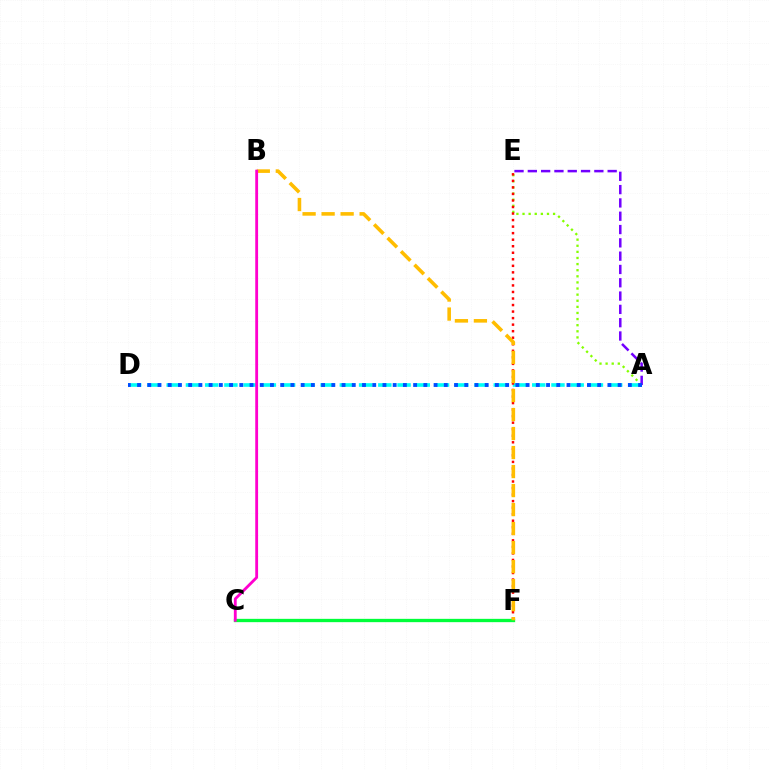{('A', 'E'): [{'color': '#84ff00', 'line_style': 'dotted', 'thickness': 1.66}, {'color': '#7200ff', 'line_style': 'dashed', 'thickness': 1.81}], ('A', 'D'): [{'color': '#00fff6', 'line_style': 'dashed', 'thickness': 2.61}, {'color': '#004bff', 'line_style': 'dotted', 'thickness': 2.78}], ('E', 'F'): [{'color': '#ff0000', 'line_style': 'dotted', 'thickness': 1.78}], ('C', 'F'): [{'color': '#00ff39', 'line_style': 'solid', 'thickness': 2.39}], ('B', 'F'): [{'color': '#ffbd00', 'line_style': 'dashed', 'thickness': 2.58}], ('B', 'C'): [{'color': '#ff00cf', 'line_style': 'solid', 'thickness': 2.04}]}